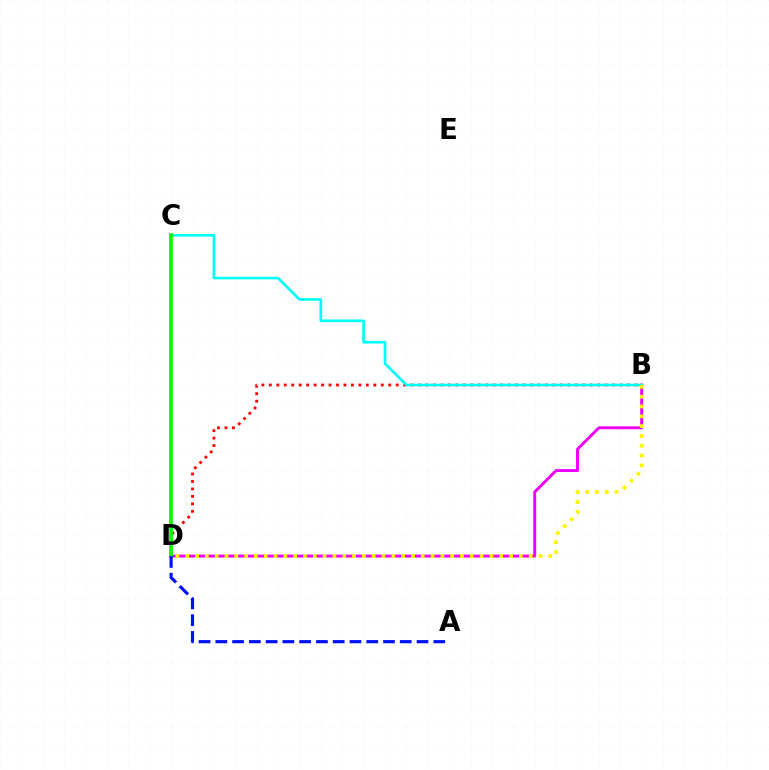{('B', 'D'): [{'color': '#ff0000', 'line_style': 'dotted', 'thickness': 2.03}, {'color': '#ee00ff', 'line_style': 'solid', 'thickness': 2.11}, {'color': '#fcf500', 'line_style': 'dotted', 'thickness': 2.67}], ('B', 'C'): [{'color': '#00fff6', 'line_style': 'solid', 'thickness': 1.92}], ('C', 'D'): [{'color': '#08ff00', 'line_style': 'solid', 'thickness': 2.69}], ('A', 'D'): [{'color': '#0010ff', 'line_style': 'dashed', 'thickness': 2.28}]}